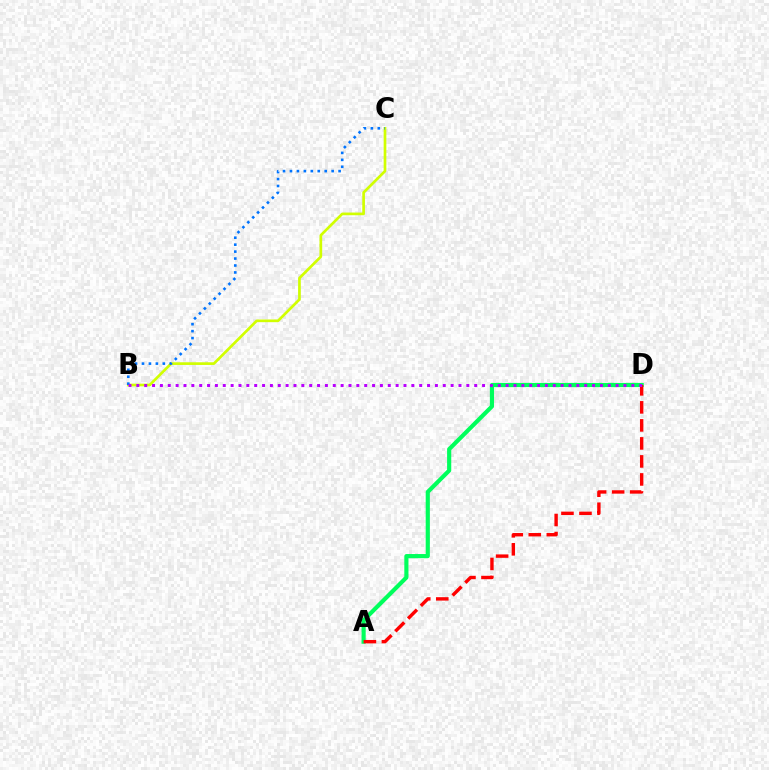{('A', 'D'): [{'color': '#00ff5c', 'line_style': 'solid', 'thickness': 2.99}, {'color': '#ff0000', 'line_style': 'dashed', 'thickness': 2.45}], ('B', 'C'): [{'color': '#d1ff00', 'line_style': 'solid', 'thickness': 1.93}, {'color': '#0074ff', 'line_style': 'dotted', 'thickness': 1.89}], ('B', 'D'): [{'color': '#b900ff', 'line_style': 'dotted', 'thickness': 2.13}]}